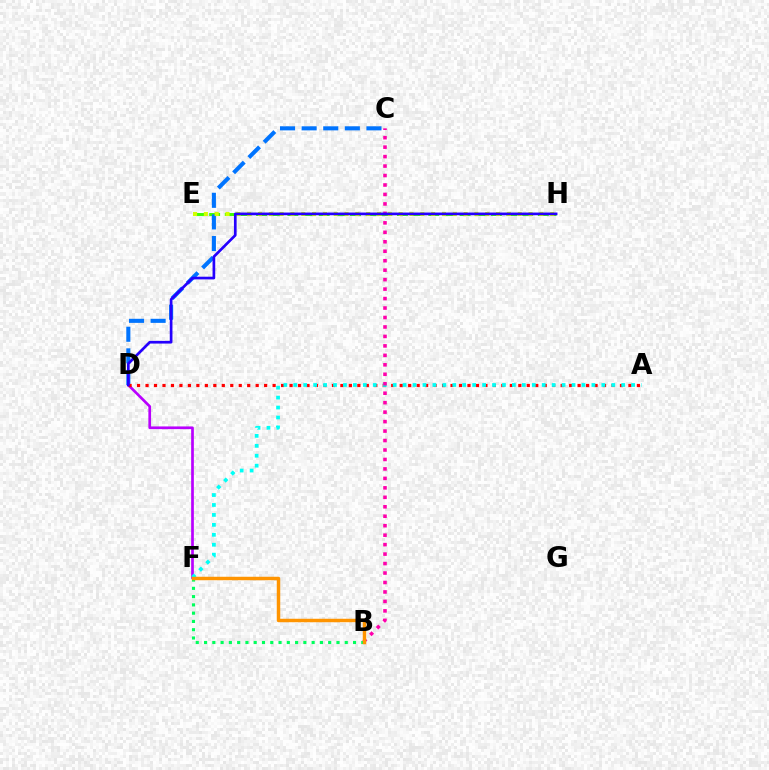{('D', 'F'): [{'color': '#b900ff', 'line_style': 'solid', 'thickness': 1.94}], ('E', 'H'): [{'color': '#3dff00', 'line_style': 'dashed', 'thickness': 2.13}, {'color': '#d1ff00', 'line_style': 'dotted', 'thickness': 2.94}], ('C', 'D'): [{'color': '#0074ff', 'line_style': 'dashed', 'thickness': 2.93}], ('A', 'D'): [{'color': '#ff0000', 'line_style': 'dotted', 'thickness': 2.3}], ('A', 'F'): [{'color': '#00fff6', 'line_style': 'dotted', 'thickness': 2.7}], ('B', 'F'): [{'color': '#00ff5c', 'line_style': 'dotted', 'thickness': 2.25}, {'color': '#ff9400', 'line_style': 'solid', 'thickness': 2.5}], ('B', 'C'): [{'color': '#ff00ac', 'line_style': 'dotted', 'thickness': 2.57}], ('D', 'H'): [{'color': '#2500ff', 'line_style': 'solid', 'thickness': 1.94}]}